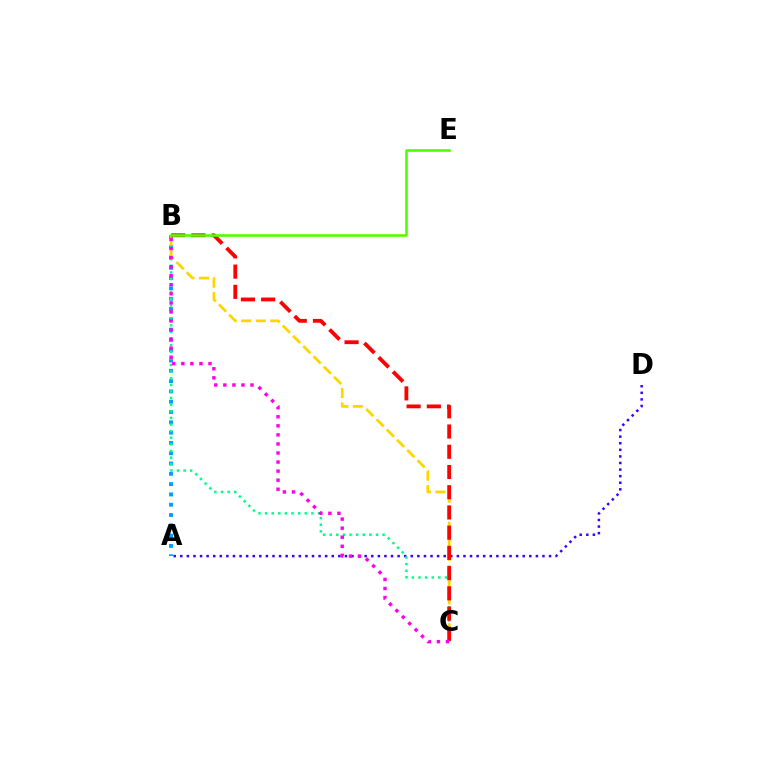{('A', 'B'): [{'color': '#009eff', 'line_style': 'dotted', 'thickness': 2.8}], ('A', 'D'): [{'color': '#3700ff', 'line_style': 'dotted', 'thickness': 1.79}], ('B', 'C'): [{'color': '#00ff86', 'line_style': 'dotted', 'thickness': 1.8}, {'color': '#ffd500', 'line_style': 'dashed', 'thickness': 1.97}, {'color': '#ff0000', 'line_style': 'dashed', 'thickness': 2.75}, {'color': '#ff00ed', 'line_style': 'dotted', 'thickness': 2.46}], ('B', 'E'): [{'color': '#4fff00', 'line_style': 'solid', 'thickness': 1.87}]}